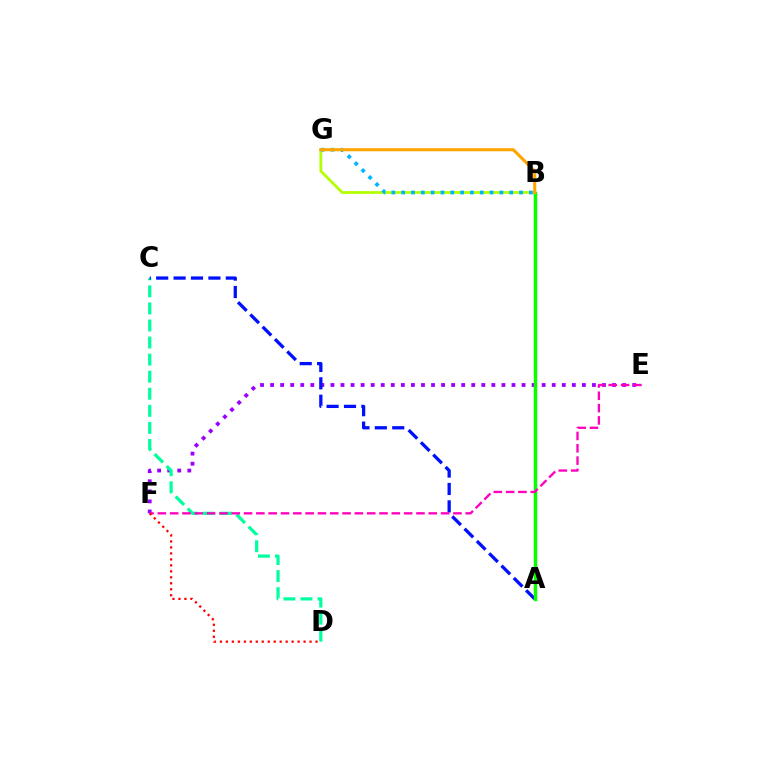{('E', 'F'): [{'color': '#9b00ff', 'line_style': 'dotted', 'thickness': 2.73}, {'color': '#ff00bd', 'line_style': 'dashed', 'thickness': 1.67}], ('C', 'D'): [{'color': '#00ff9d', 'line_style': 'dashed', 'thickness': 2.32}], ('A', 'C'): [{'color': '#0010ff', 'line_style': 'dashed', 'thickness': 2.37}], ('B', 'G'): [{'color': '#b3ff00', 'line_style': 'solid', 'thickness': 1.99}, {'color': '#00b5ff', 'line_style': 'dotted', 'thickness': 2.67}, {'color': '#ffa500', 'line_style': 'solid', 'thickness': 2.22}], ('A', 'B'): [{'color': '#08ff00', 'line_style': 'solid', 'thickness': 2.5}], ('D', 'F'): [{'color': '#ff0000', 'line_style': 'dotted', 'thickness': 1.62}]}